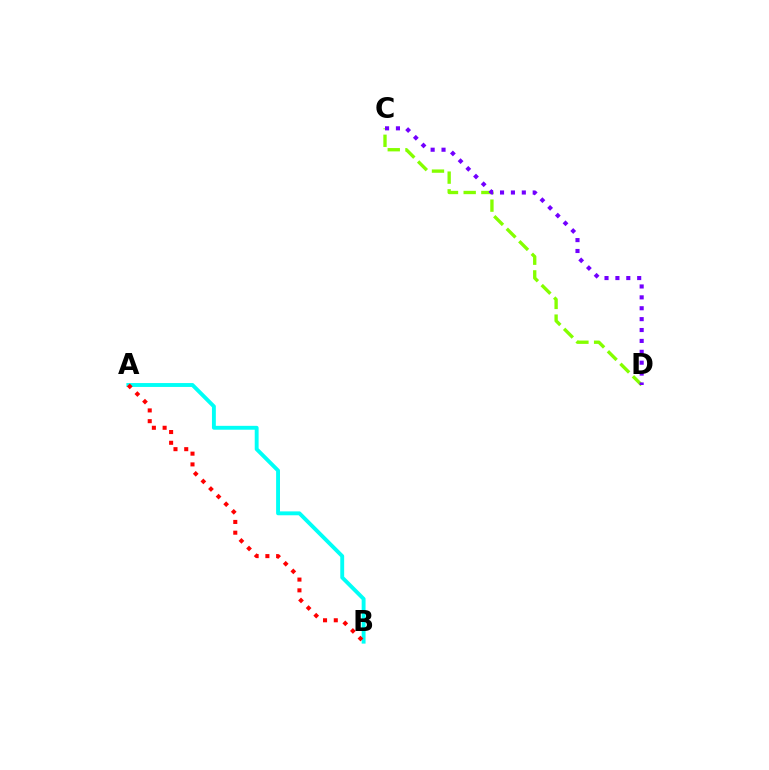{('A', 'B'): [{'color': '#00fff6', 'line_style': 'solid', 'thickness': 2.8}, {'color': '#ff0000', 'line_style': 'dotted', 'thickness': 2.92}], ('C', 'D'): [{'color': '#84ff00', 'line_style': 'dashed', 'thickness': 2.4}, {'color': '#7200ff', 'line_style': 'dotted', 'thickness': 2.96}]}